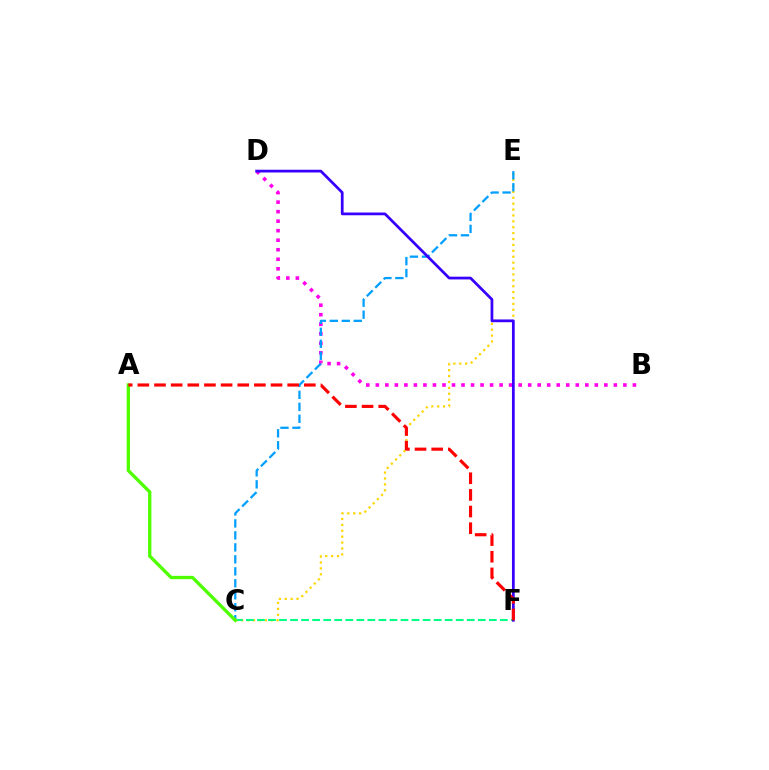{('B', 'D'): [{'color': '#ff00ed', 'line_style': 'dotted', 'thickness': 2.59}], ('C', 'E'): [{'color': '#ffd500', 'line_style': 'dotted', 'thickness': 1.6}, {'color': '#009eff', 'line_style': 'dashed', 'thickness': 1.63}], ('C', 'F'): [{'color': '#00ff86', 'line_style': 'dashed', 'thickness': 1.5}], ('D', 'F'): [{'color': '#3700ff', 'line_style': 'solid', 'thickness': 1.98}], ('A', 'C'): [{'color': '#4fff00', 'line_style': 'solid', 'thickness': 2.4}], ('A', 'F'): [{'color': '#ff0000', 'line_style': 'dashed', 'thickness': 2.26}]}